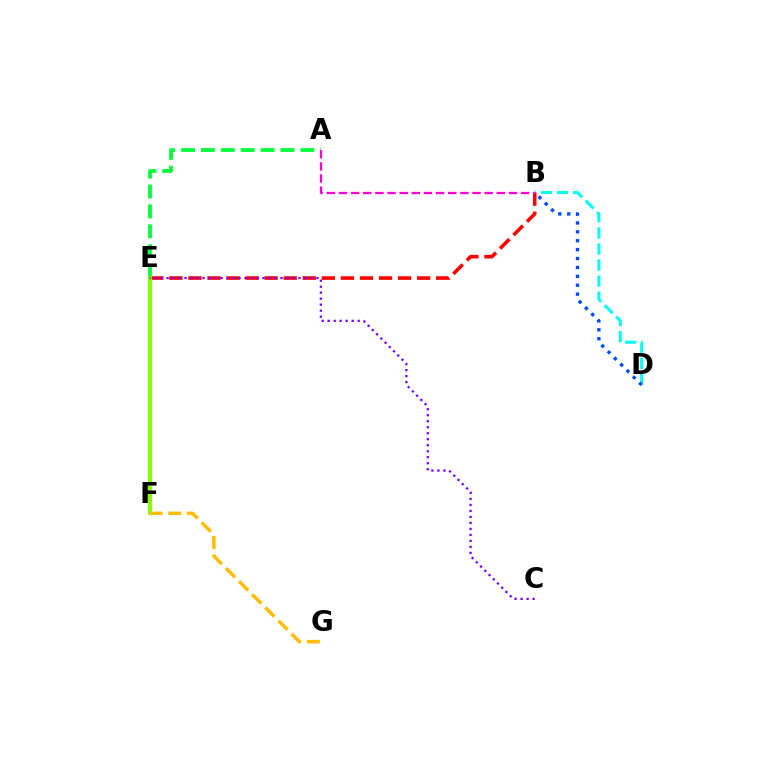{('B', 'D'): [{'color': '#00fff6', 'line_style': 'dashed', 'thickness': 2.18}, {'color': '#004bff', 'line_style': 'dotted', 'thickness': 2.42}], ('A', 'E'): [{'color': '#00ff39', 'line_style': 'dashed', 'thickness': 2.7}], ('B', 'E'): [{'color': '#ff0000', 'line_style': 'dashed', 'thickness': 2.59}], ('E', 'F'): [{'color': '#84ff00', 'line_style': 'solid', 'thickness': 2.8}], ('F', 'G'): [{'color': '#ffbd00', 'line_style': 'dashed', 'thickness': 2.52}], ('C', 'E'): [{'color': '#7200ff', 'line_style': 'dotted', 'thickness': 1.63}], ('A', 'B'): [{'color': '#ff00cf', 'line_style': 'dashed', 'thickness': 1.65}]}